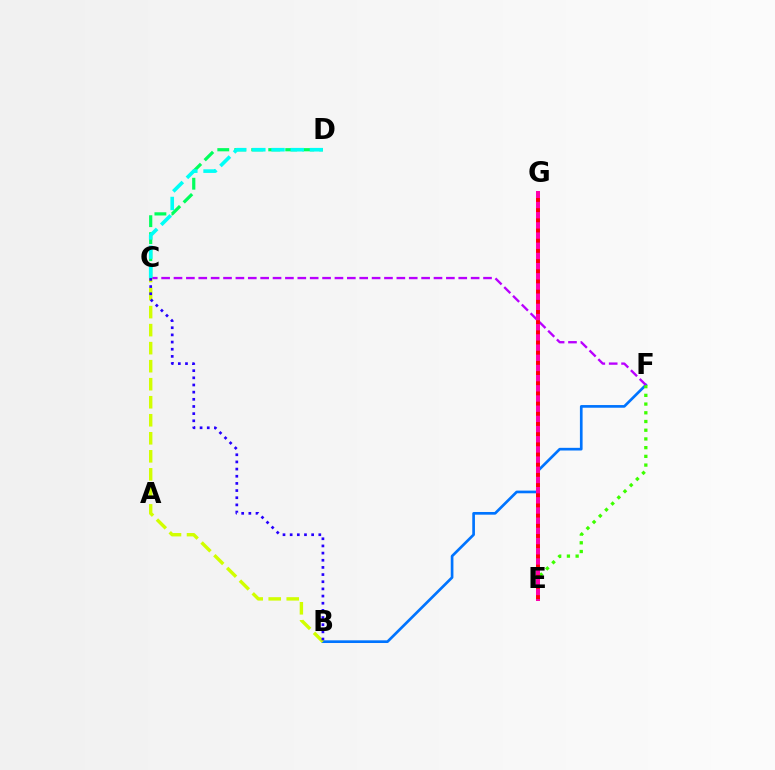{('B', 'F'): [{'color': '#0074ff', 'line_style': 'solid', 'thickness': 1.93}], ('C', 'D'): [{'color': '#00ff5c', 'line_style': 'dashed', 'thickness': 2.31}, {'color': '#00fff6', 'line_style': 'dashed', 'thickness': 2.61}], ('E', 'F'): [{'color': '#3dff00', 'line_style': 'dotted', 'thickness': 2.37}], ('C', 'F'): [{'color': '#b900ff', 'line_style': 'dashed', 'thickness': 1.68}], ('E', 'G'): [{'color': '#ff9400', 'line_style': 'dotted', 'thickness': 1.99}, {'color': '#ff00ac', 'line_style': 'solid', 'thickness': 2.87}, {'color': '#ff0000', 'line_style': 'dotted', 'thickness': 2.77}], ('B', 'C'): [{'color': '#d1ff00', 'line_style': 'dashed', 'thickness': 2.45}, {'color': '#2500ff', 'line_style': 'dotted', 'thickness': 1.95}]}